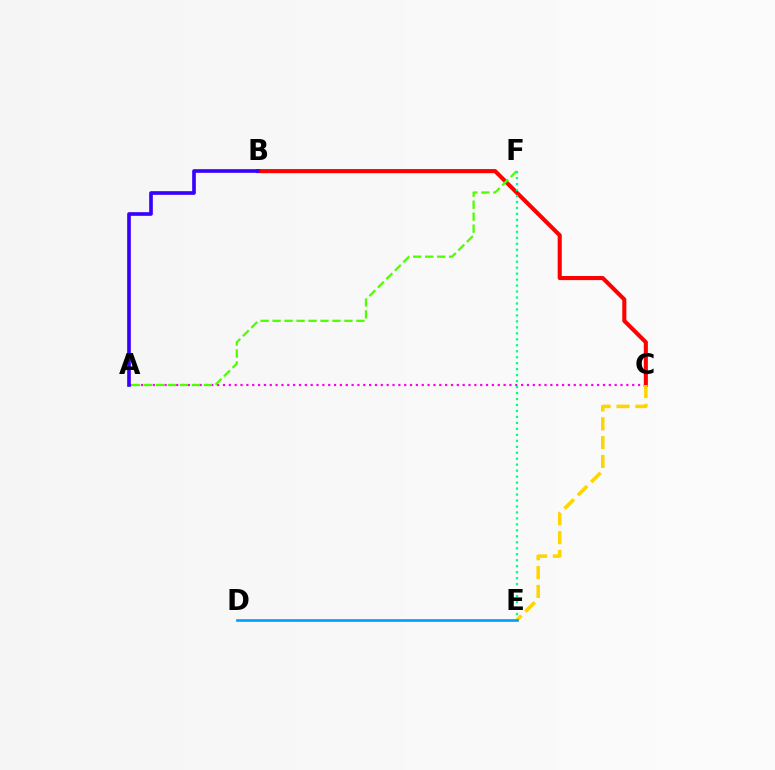{('A', 'C'): [{'color': '#ff00ed', 'line_style': 'dotted', 'thickness': 1.59}], ('B', 'C'): [{'color': '#ff0000', 'line_style': 'solid', 'thickness': 2.94}], ('A', 'F'): [{'color': '#4fff00', 'line_style': 'dashed', 'thickness': 1.63}], ('A', 'B'): [{'color': '#3700ff', 'line_style': 'solid', 'thickness': 2.63}], ('E', 'F'): [{'color': '#00ff86', 'line_style': 'dotted', 'thickness': 1.62}], ('C', 'E'): [{'color': '#ffd500', 'line_style': 'dashed', 'thickness': 2.56}], ('D', 'E'): [{'color': '#009eff', 'line_style': 'solid', 'thickness': 1.9}]}